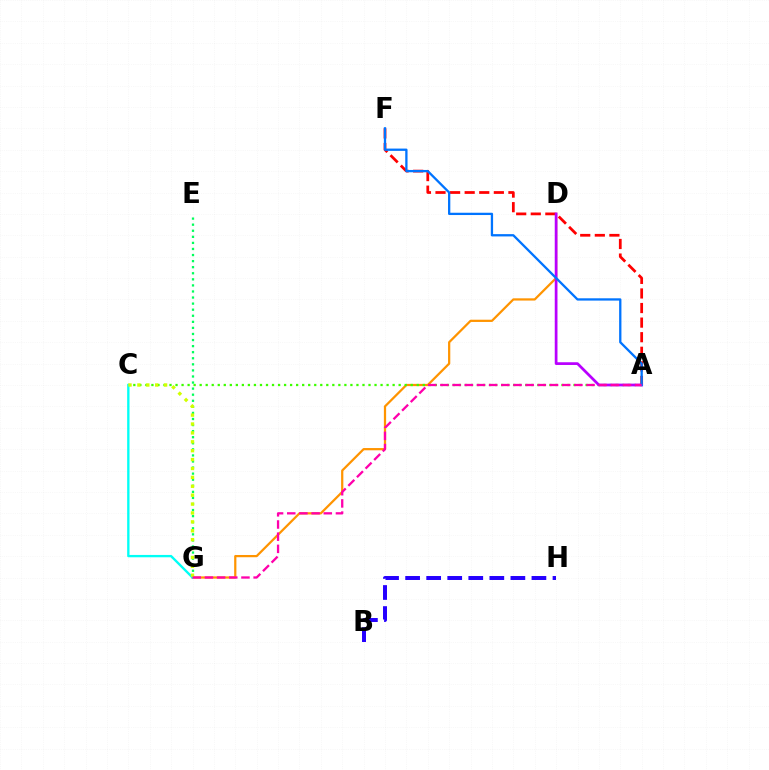{('B', 'H'): [{'color': '#2500ff', 'line_style': 'dashed', 'thickness': 2.86}], ('D', 'G'): [{'color': '#ff9400', 'line_style': 'solid', 'thickness': 1.61}], ('A', 'F'): [{'color': '#ff0000', 'line_style': 'dashed', 'thickness': 1.98}, {'color': '#0074ff', 'line_style': 'solid', 'thickness': 1.65}], ('A', 'C'): [{'color': '#3dff00', 'line_style': 'dotted', 'thickness': 1.64}], ('A', 'D'): [{'color': '#b900ff', 'line_style': 'solid', 'thickness': 1.96}], ('E', 'G'): [{'color': '#00ff5c', 'line_style': 'dotted', 'thickness': 1.65}], ('C', 'G'): [{'color': '#00fff6', 'line_style': 'solid', 'thickness': 1.69}, {'color': '#d1ff00', 'line_style': 'dotted', 'thickness': 2.42}], ('A', 'G'): [{'color': '#ff00ac', 'line_style': 'dashed', 'thickness': 1.65}]}